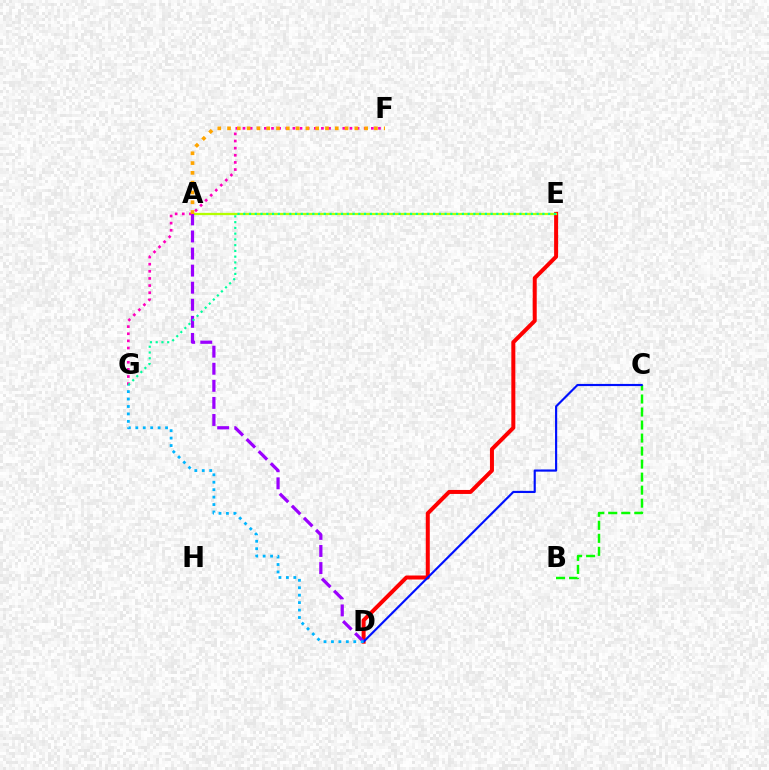{('D', 'E'): [{'color': '#ff0000', 'line_style': 'solid', 'thickness': 2.88}], ('A', 'E'): [{'color': '#b3ff00', 'line_style': 'solid', 'thickness': 1.65}], ('A', 'D'): [{'color': '#9b00ff', 'line_style': 'dashed', 'thickness': 2.32}], ('F', 'G'): [{'color': '#ff00bd', 'line_style': 'dotted', 'thickness': 1.94}], ('B', 'C'): [{'color': '#08ff00', 'line_style': 'dashed', 'thickness': 1.77}], ('A', 'F'): [{'color': '#ffa500', 'line_style': 'dotted', 'thickness': 2.66}], ('C', 'D'): [{'color': '#0010ff', 'line_style': 'solid', 'thickness': 1.55}], ('D', 'G'): [{'color': '#00b5ff', 'line_style': 'dotted', 'thickness': 2.02}], ('E', 'G'): [{'color': '#00ff9d', 'line_style': 'dotted', 'thickness': 1.56}]}